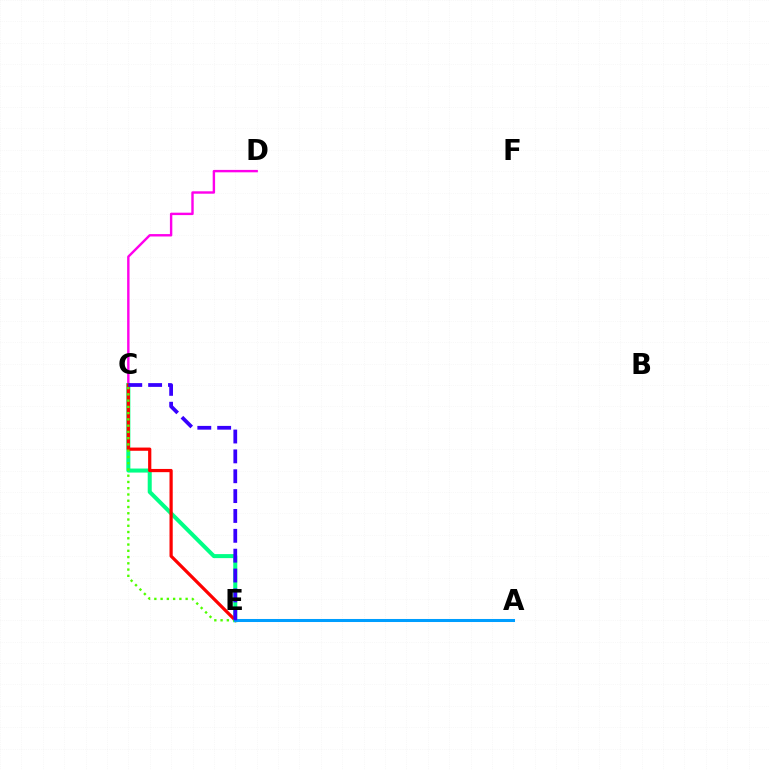{('C', 'D'): [{'color': '#ff00ed', 'line_style': 'solid', 'thickness': 1.74}], ('C', 'E'): [{'color': '#00ff86', 'line_style': 'solid', 'thickness': 2.9}, {'color': '#ff0000', 'line_style': 'solid', 'thickness': 2.32}, {'color': '#4fff00', 'line_style': 'dotted', 'thickness': 1.7}, {'color': '#3700ff', 'line_style': 'dashed', 'thickness': 2.7}], ('A', 'E'): [{'color': '#ffd500', 'line_style': 'dashed', 'thickness': 2.04}, {'color': '#009eff', 'line_style': 'solid', 'thickness': 2.19}]}